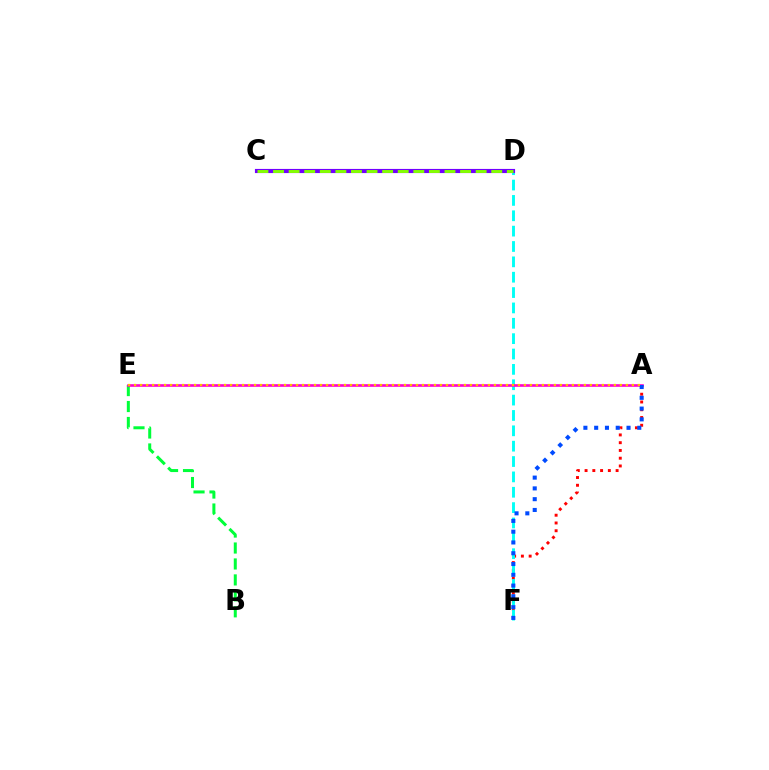{('A', 'F'): [{'color': '#ff0000', 'line_style': 'dotted', 'thickness': 2.11}, {'color': '#004bff', 'line_style': 'dotted', 'thickness': 2.93}], ('D', 'F'): [{'color': '#00fff6', 'line_style': 'dashed', 'thickness': 2.09}], ('B', 'E'): [{'color': '#00ff39', 'line_style': 'dashed', 'thickness': 2.17}], ('A', 'E'): [{'color': '#ff00cf', 'line_style': 'solid', 'thickness': 1.89}, {'color': '#ffbd00', 'line_style': 'dotted', 'thickness': 1.63}], ('C', 'D'): [{'color': '#7200ff', 'line_style': 'solid', 'thickness': 2.98}, {'color': '#84ff00', 'line_style': 'dashed', 'thickness': 2.12}]}